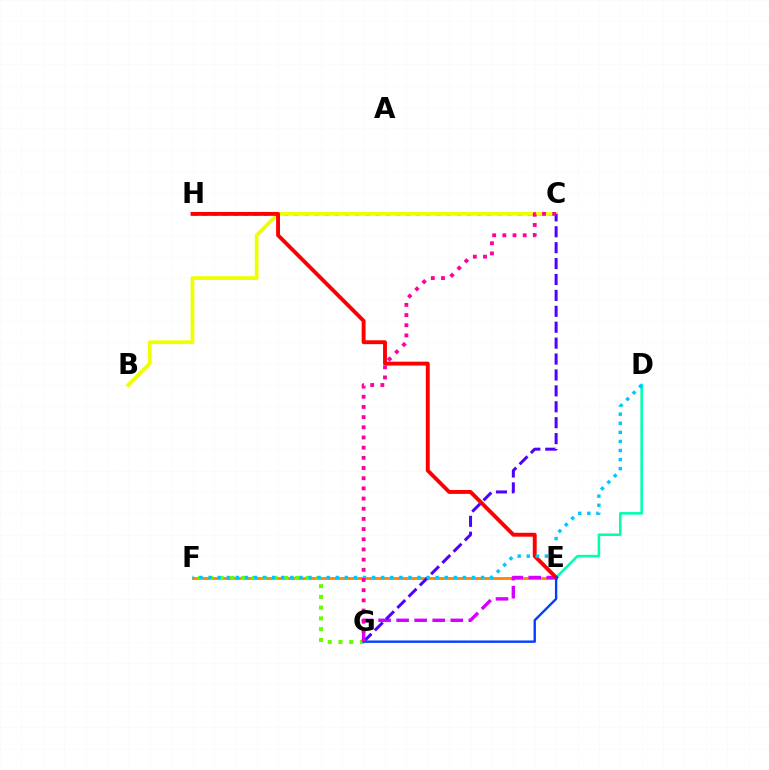{('E', 'F'): [{'color': '#ff8800', 'line_style': 'solid', 'thickness': 2.07}], ('E', 'G'): [{'color': '#d600ff', 'line_style': 'dashed', 'thickness': 2.45}, {'color': '#003fff', 'line_style': 'solid', 'thickness': 1.7}], ('C', 'H'): [{'color': '#00ff27', 'line_style': 'dotted', 'thickness': 2.76}], ('B', 'C'): [{'color': '#eeff00', 'line_style': 'solid', 'thickness': 2.71}], ('D', 'E'): [{'color': '#00ffaf', 'line_style': 'solid', 'thickness': 1.85}], ('E', 'H'): [{'color': '#ff0000', 'line_style': 'solid', 'thickness': 2.8}], ('C', 'G'): [{'color': '#4f00ff', 'line_style': 'dashed', 'thickness': 2.16}, {'color': '#ff00a0', 'line_style': 'dotted', 'thickness': 2.77}], ('F', 'G'): [{'color': '#66ff00', 'line_style': 'dotted', 'thickness': 2.92}], ('D', 'F'): [{'color': '#00c7ff', 'line_style': 'dotted', 'thickness': 2.47}]}